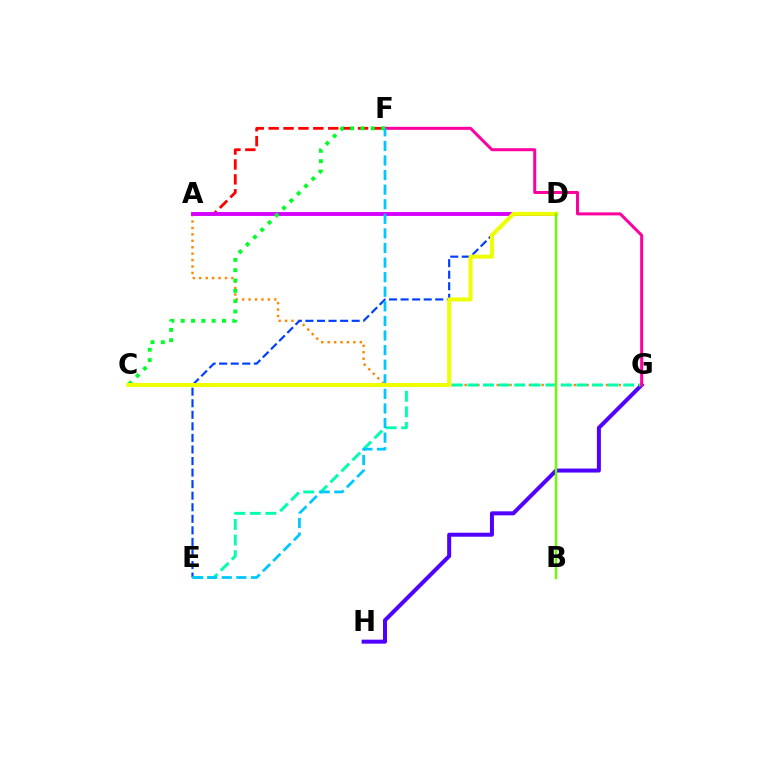{('A', 'G'): [{'color': '#ff8800', 'line_style': 'dotted', 'thickness': 1.75}], ('A', 'F'): [{'color': '#ff0000', 'line_style': 'dashed', 'thickness': 2.02}], ('A', 'D'): [{'color': '#d600ff', 'line_style': 'solid', 'thickness': 2.8}], ('D', 'E'): [{'color': '#003fff', 'line_style': 'dashed', 'thickness': 1.57}], ('G', 'H'): [{'color': '#4f00ff', 'line_style': 'solid', 'thickness': 2.88}], ('E', 'G'): [{'color': '#00ffaf', 'line_style': 'dashed', 'thickness': 2.12}], ('F', 'G'): [{'color': '#ff00a0', 'line_style': 'solid', 'thickness': 2.17}], ('C', 'F'): [{'color': '#00ff27', 'line_style': 'dotted', 'thickness': 2.8}], ('E', 'F'): [{'color': '#00c7ff', 'line_style': 'dashed', 'thickness': 1.98}], ('C', 'D'): [{'color': '#eeff00', 'line_style': 'solid', 'thickness': 2.89}], ('B', 'D'): [{'color': '#66ff00', 'line_style': 'solid', 'thickness': 1.69}]}